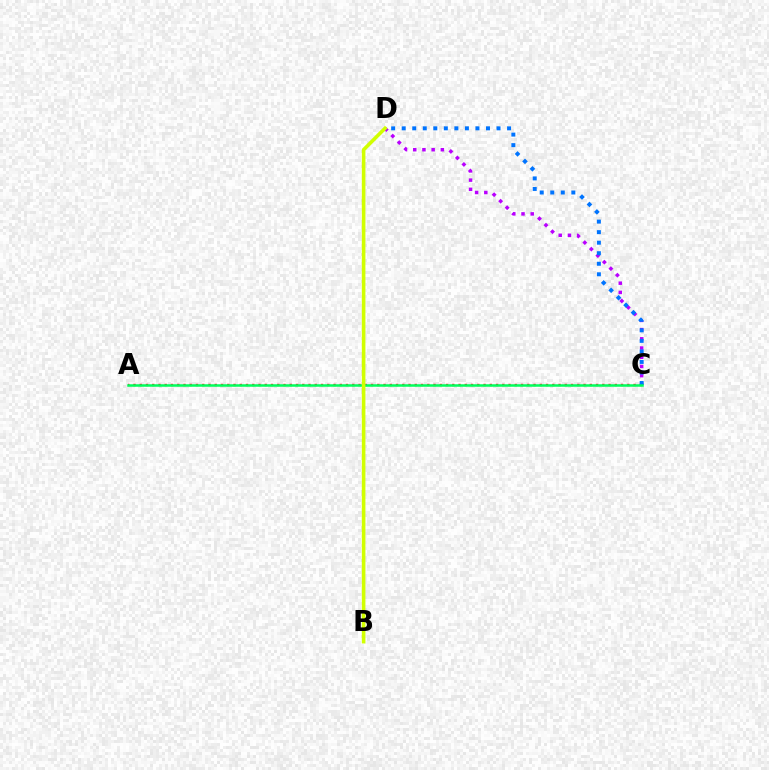{('C', 'D'): [{'color': '#b900ff', 'line_style': 'dotted', 'thickness': 2.5}, {'color': '#0074ff', 'line_style': 'dotted', 'thickness': 2.86}], ('A', 'C'): [{'color': '#ff0000', 'line_style': 'dotted', 'thickness': 1.7}, {'color': '#00ff5c', 'line_style': 'solid', 'thickness': 1.81}], ('B', 'D'): [{'color': '#d1ff00', 'line_style': 'solid', 'thickness': 2.59}]}